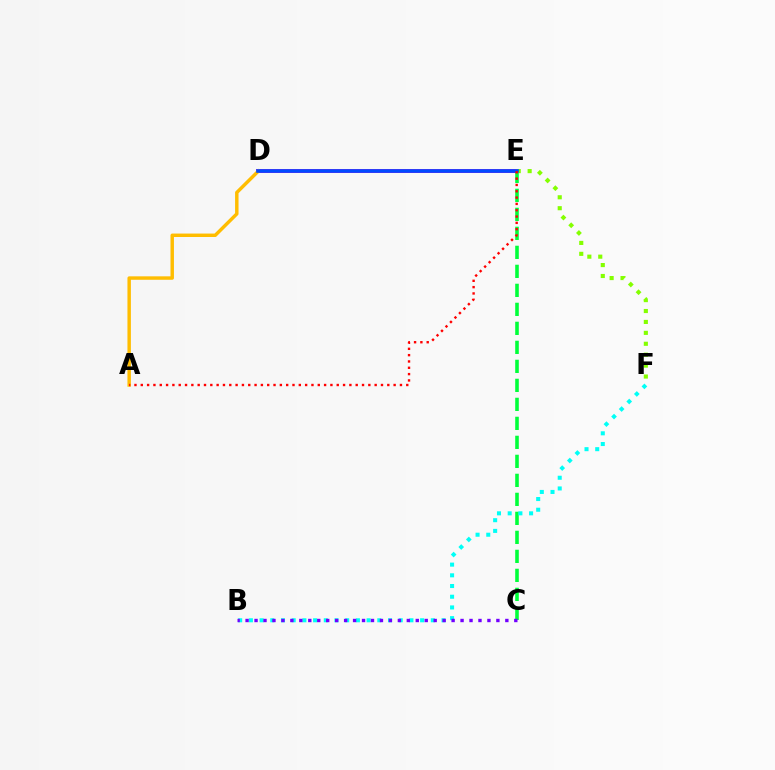{('C', 'E'): [{'color': '#00ff39', 'line_style': 'dashed', 'thickness': 2.58}], ('B', 'F'): [{'color': '#00fff6', 'line_style': 'dotted', 'thickness': 2.91}], ('D', 'E'): [{'color': '#ff00cf', 'line_style': 'solid', 'thickness': 2.85}, {'color': '#004bff', 'line_style': 'solid', 'thickness': 2.61}], ('A', 'D'): [{'color': '#ffbd00', 'line_style': 'solid', 'thickness': 2.48}], ('E', 'F'): [{'color': '#84ff00', 'line_style': 'dotted', 'thickness': 2.97}], ('B', 'C'): [{'color': '#7200ff', 'line_style': 'dotted', 'thickness': 2.43}], ('A', 'E'): [{'color': '#ff0000', 'line_style': 'dotted', 'thickness': 1.72}]}